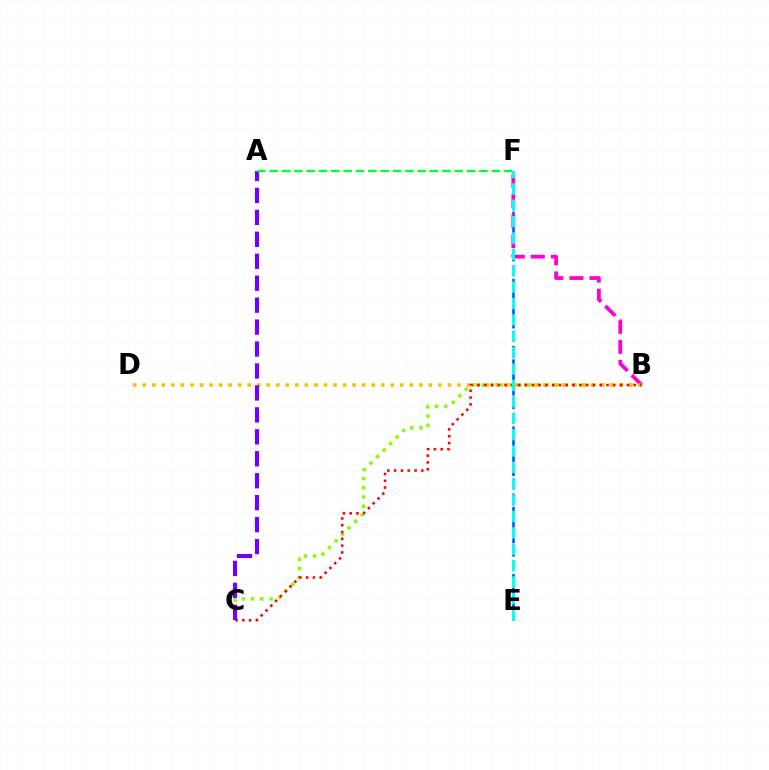{('E', 'F'): [{'color': '#004bff', 'line_style': 'dashed', 'thickness': 1.82}, {'color': '#00fff6', 'line_style': 'dashed', 'thickness': 2.23}], ('B', 'C'): [{'color': '#84ff00', 'line_style': 'dotted', 'thickness': 2.51}, {'color': '#ff0000', 'line_style': 'dotted', 'thickness': 1.85}], ('B', 'F'): [{'color': '#ff00cf', 'line_style': 'dashed', 'thickness': 2.72}], ('B', 'D'): [{'color': '#ffbd00', 'line_style': 'dotted', 'thickness': 2.59}], ('A', 'C'): [{'color': '#7200ff', 'line_style': 'dashed', 'thickness': 2.98}], ('A', 'F'): [{'color': '#00ff39', 'line_style': 'dashed', 'thickness': 1.68}]}